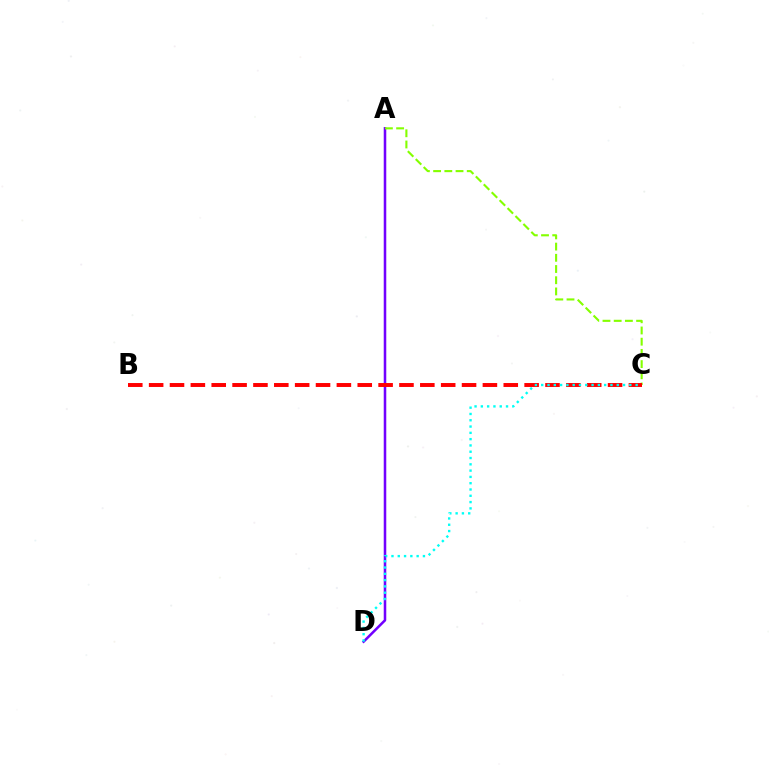{('A', 'D'): [{'color': '#7200ff', 'line_style': 'solid', 'thickness': 1.83}], ('A', 'C'): [{'color': '#84ff00', 'line_style': 'dashed', 'thickness': 1.52}], ('B', 'C'): [{'color': '#ff0000', 'line_style': 'dashed', 'thickness': 2.83}], ('C', 'D'): [{'color': '#00fff6', 'line_style': 'dotted', 'thickness': 1.71}]}